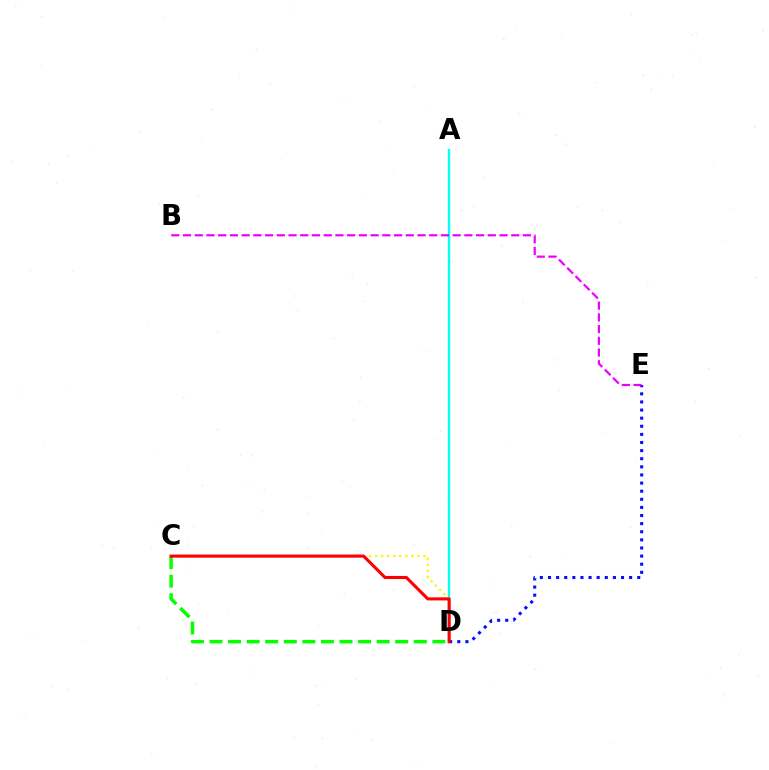{('A', 'D'): [{'color': '#00fff6', 'line_style': 'solid', 'thickness': 1.69}], ('C', 'D'): [{'color': '#fcf500', 'line_style': 'dotted', 'thickness': 1.64}, {'color': '#08ff00', 'line_style': 'dashed', 'thickness': 2.52}, {'color': '#ff0000', 'line_style': 'solid', 'thickness': 2.23}], ('D', 'E'): [{'color': '#0010ff', 'line_style': 'dotted', 'thickness': 2.2}], ('B', 'E'): [{'color': '#ee00ff', 'line_style': 'dashed', 'thickness': 1.59}]}